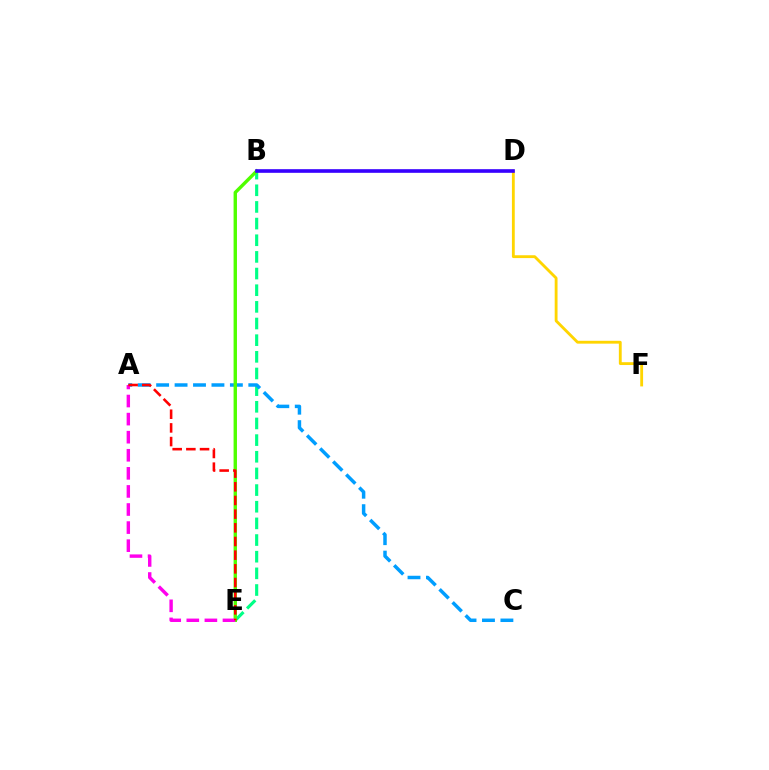{('B', 'E'): [{'color': '#00ff86', 'line_style': 'dashed', 'thickness': 2.26}, {'color': '#4fff00', 'line_style': 'solid', 'thickness': 2.45}], ('A', 'C'): [{'color': '#009eff', 'line_style': 'dashed', 'thickness': 2.5}], ('A', 'E'): [{'color': '#ff00ed', 'line_style': 'dashed', 'thickness': 2.46}, {'color': '#ff0000', 'line_style': 'dashed', 'thickness': 1.86}], ('D', 'F'): [{'color': '#ffd500', 'line_style': 'solid', 'thickness': 2.05}], ('B', 'D'): [{'color': '#3700ff', 'line_style': 'solid', 'thickness': 2.61}]}